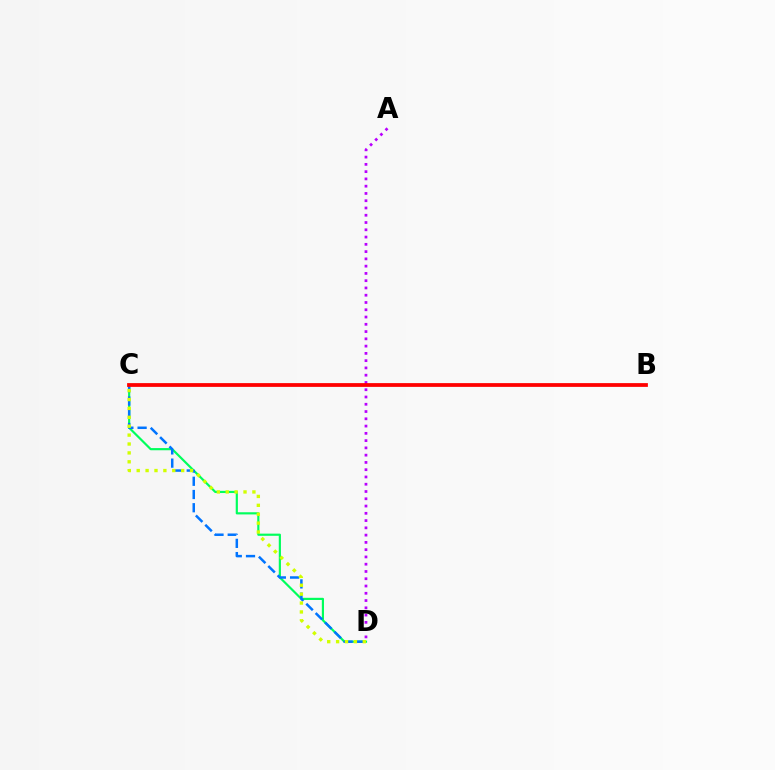{('C', 'D'): [{'color': '#00ff5c', 'line_style': 'solid', 'thickness': 1.57}, {'color': '#0074ff', 'line_style': 'dashed', 'thickness': 1.8}, {'color': '#d1ff00', 'line_style': 'dotted', 'thickness': 2.42}], ('A', 'D'): [{'color': '#b900ff', 'line_style': 'dotted', 'thickness': 1.98}], ('B', 'C'): [{'color': '#ff0000', 'line_style': 'solid', 'thickness': 2.71}]}